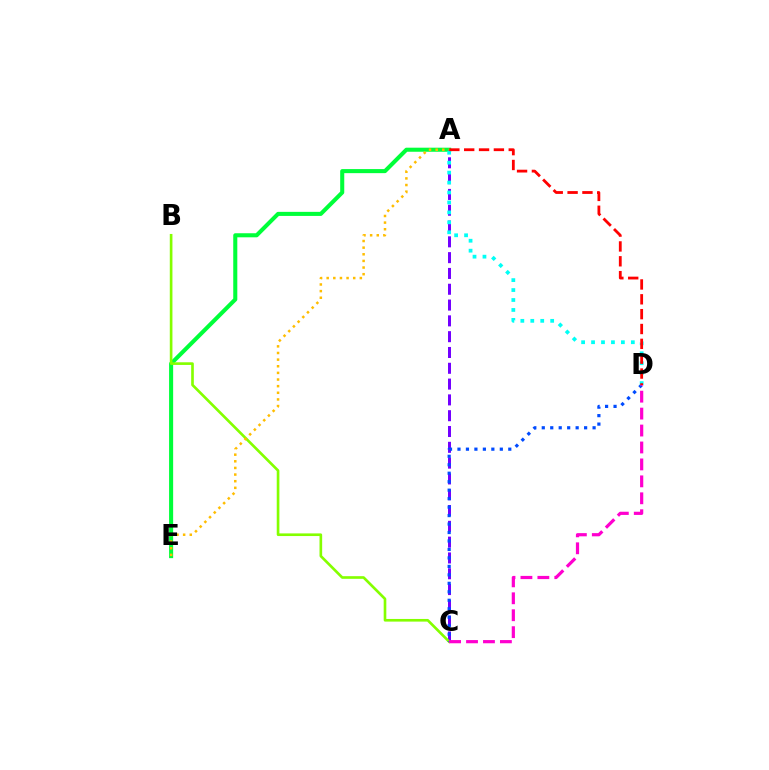{('A', 'E'): [{'color': '#00ff39', 'line_style': 'solid', 'thickness': 2.93}, {'color': '#ffbd00', 'line_style': 'dotted', 'thickness': 1.8}], ('A', 'C'): [{'color': '#7200ff', 'line_style': 'dashed', 'thickness': 2.15}], ('B', 'C'): [{'color': '#84ff00', 'line_style': 'solid', 'thickness': 1.91}], ('C', 'D'): [{'color': '#004bff', 'line_style': 'dotted', 'thickness': 2.3}, {'color': '#ff00cf', 'line_style': 'dashed', 'thickness': 2.3}], ('A', 'D'): [{'color': '#00fff6', 'line_style': 'dotted', 'thickness': 2.7}, {'color': '#ff0000', 'line_style': 'dashed', 'thickness': 2.02}]}